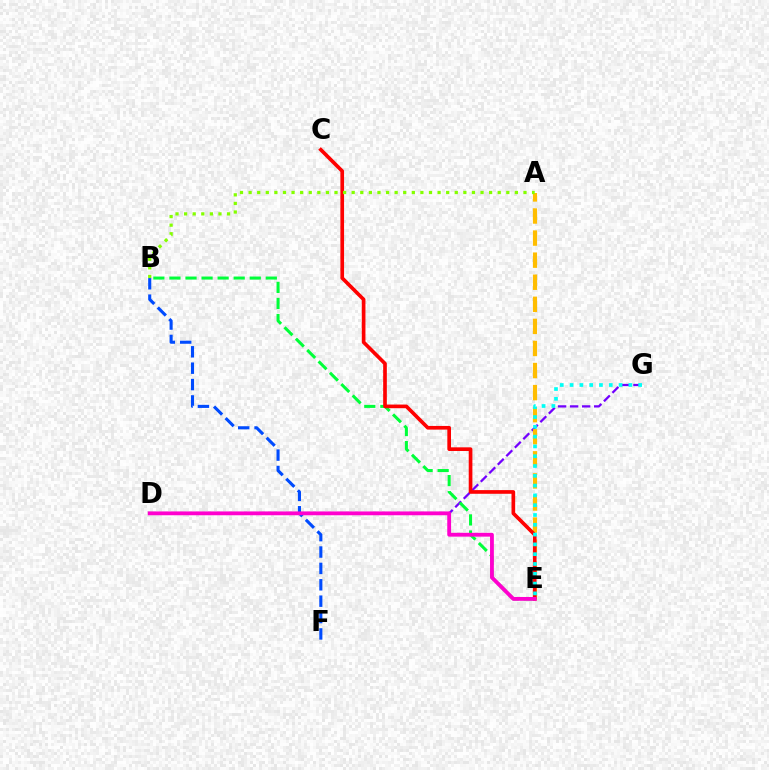{('D', 'G'): [{'color': '#7200ff', 'line_style': 'dashed', 'thickness': 1.64}], ('A', 'E'): [{'color': '#ffbd00', 'line_style': 'dashed', 'thickness': 3.0}], ('B', 'E'): [{'color': '#00ff39', 'line_style': 'dashed', 'thickness': 2.18}], ('B', 'F'): [{'color': '#004bff', 'line_style': 'dashed', 'thickness': 2.23}], ('C', 'E'): [{'color': '#ff0000', 'line_style': 'solid', 'thickness': 2.64}], ('A', 'B'): [{'color': '#84ff00', 'line_style': 'dotted', 'thickness': 2.33}], ('D', 'E'): [{'color': '#ff00cf', 'line_style': 'solid', 'thickness': 2.75}], ('E', 'G'): [{'color': '#00fff6', 'line_style': 'dotted', 'thickness': 2.66}]}